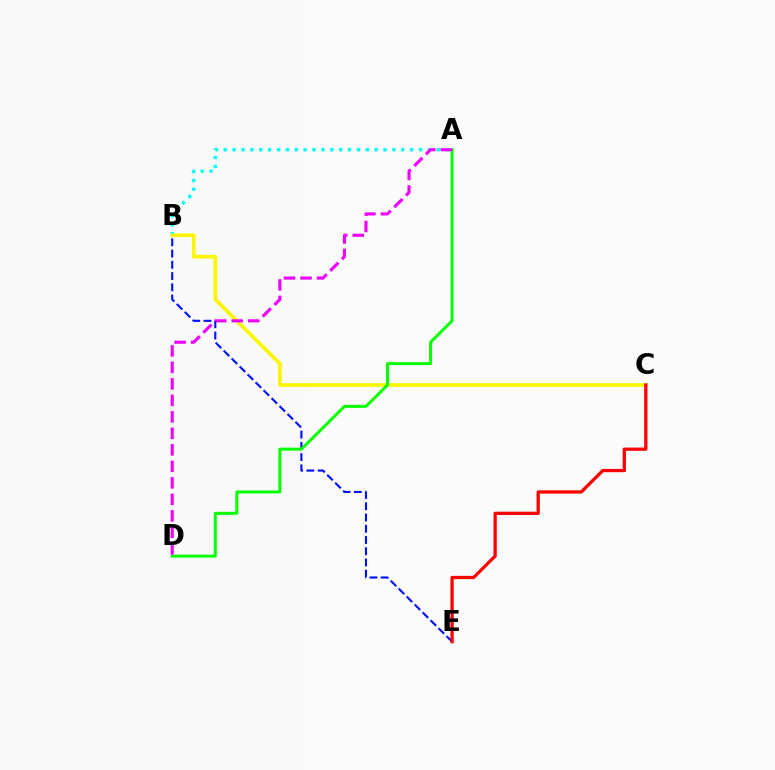{('A', 'B'): [{'color': '#00fff6', 'line_style': 'dotted', 'thickness': 2.41}], ('B', 'E'): [{'color': '#0010ff', 'line_style': 'dashed', 'thickness': 1.53}], ('B', 'C'): [{'color': '#fcf500', 'line_style': 'solid', 'thickness': 2.64}], ('C', 'E'): [{'color': '#ff0000', 'line_style': 'solid', 'thickness': 2.35}], ('A', 'D'): [{'color': '#08ff00', 'line_style': 'solid', 'thickness': 2.17}, {'color': '#ee00ff', 'line_style': 'dashed', 'thickness': 2.24}]}